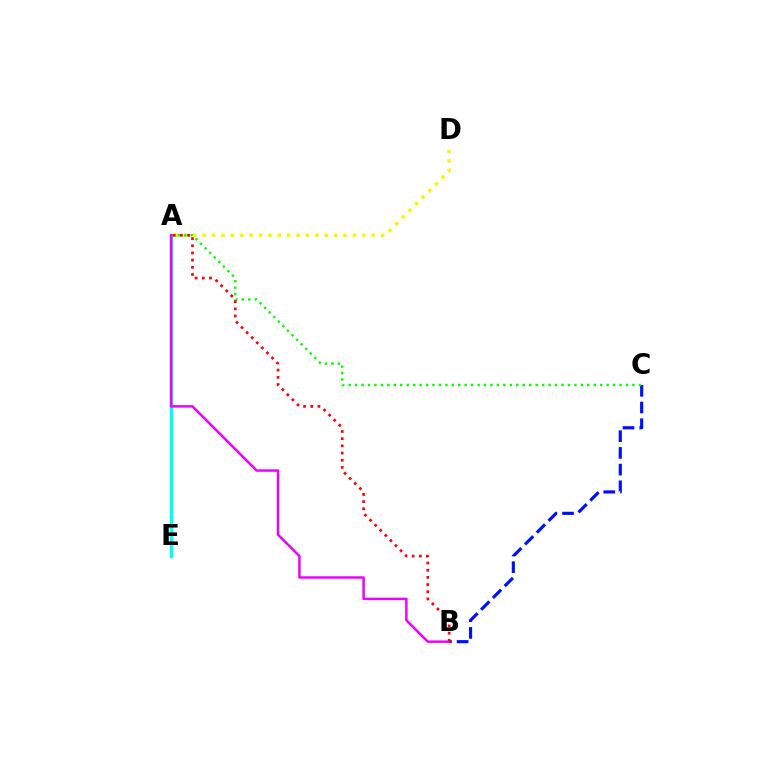{('A', 'D'): [{'color': '#fcf500', 'line_style': 'dotted', 'thickness': 2.55}], ('B', 'C'): [{'color': '#0010ff', 'line_style': 'dashed', 'thickness': 2.27}], ('A', 'E'): [{'color': '#00fff6', 'line_style': 'solid', 'thickness': 2.46}], ('A', 'C'): [{'color': '#08ff00', 'line_style': 'dotted', 'thickness': 1.75}], ('A', 'B'): [{'color': '#ee00ff', 'line_style': 'solid', 'thickness': 1.77}, {'color': '#ff0000', 'line_style': 'dotted', 'thickness': 1.95}]}